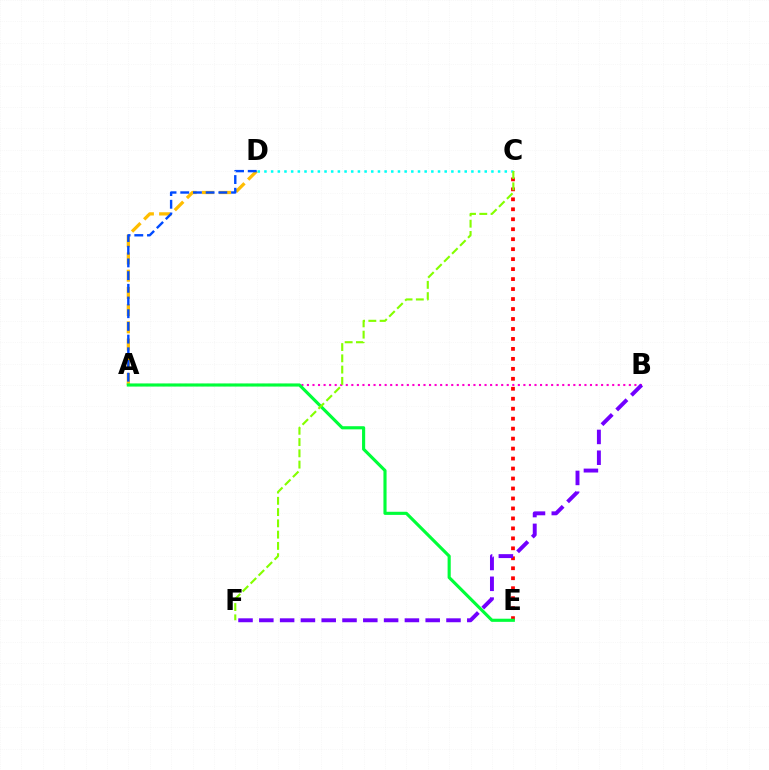{('A', 'D'): [{'color': '#ffbd00', 'line_style': 'dashed', 'thickness': 2.34}, {'color': '#004bff', 'line_style': 'dashed', 'thickness': 1.73}], ('C', 'E'): [{'color': '#ff0000', 'line_style': 'dotted', 'thickness': 2.71}], ('A', 'B'): [{'color': '#ff00cf', 'line_style': 'dotted', 'thickness': 1.51}], ('C', 'D'): [{'color': '#00fff6', 'line_style': 'dotted', 'thickness': 1.81}], ('A', 'E'): [{'color': '#00ff39', 'line_style': 'solid', 'thickness': 2.26}], ('B', 'F'): [{'color': '#7200ff', 'line_style': 'dashed', 'thickness': 2.83}], ('C', 'F'): [{'color': '#84ff00', 'line_style': 'dashed', 'thickness': 1.53}]}